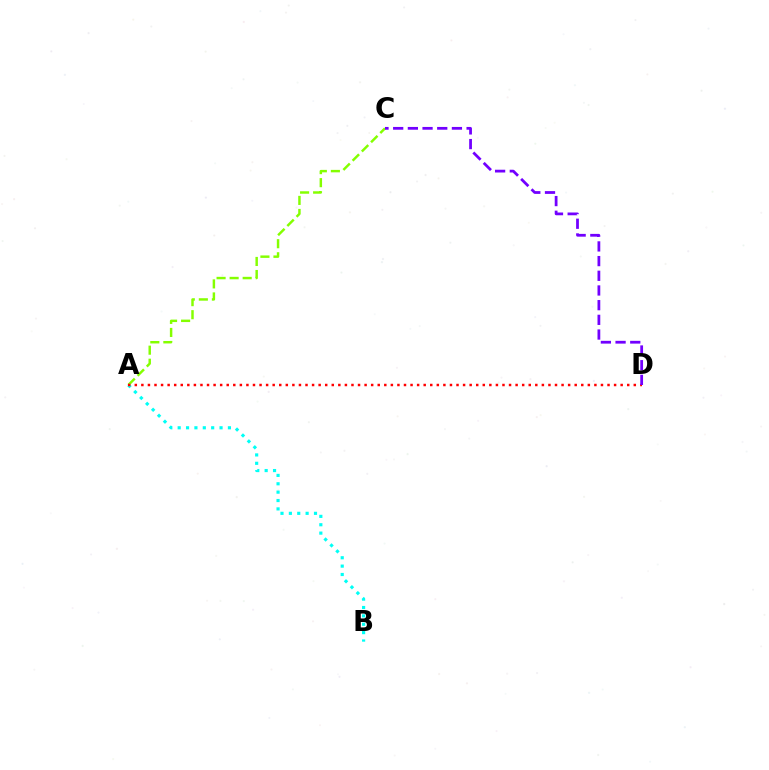{('A', 'C'): [{'color': '#84ff00', 'line_style': 'dashed', 'thickness': 1.77}], ('A', 'B'): [{'color': '#00fff6', 'line_style': 'dotted', 'thickness': 2.28}], ('A', 'D'): [{'color': '#ff0000', 'line_style': 'dotted', 'thickness': 1.78}], ('C', 'D'): [{'color': '#7200ff', 'line_style': 'dashed', 'thickness': 2.0}]}